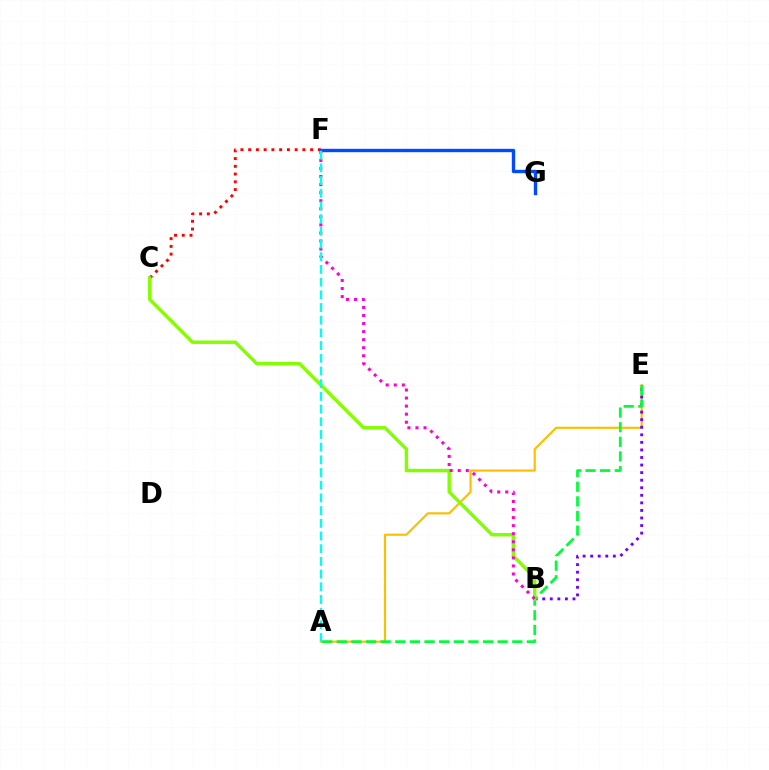{('C', 'F'): [{'color': '#ff0000', 'line_style': 'dotted', 'thickness': 2.1}], ('A', 'E'): [{'color': '#ffbd00', 'line_style': 'solid', 'thickness': 1.54}, {'color': '#00ff39', 'line_style': 'dashed', 'thickness': 1.99}], ('B', 'E'): [{'color': '#7200ff', 'line_style': 'dotted', 'thickness': 2.05}], ('B', 'C'): [{'color': '#84ff00', 'line_style': 'solid', 'thickness': 2.46}], ('B', 'F'): [{'color': '#ff00cf', 'line_style': 'dotted', 'thickness': 2.19}], ('F', 'G'): [{'color': '#004bff', 'line_style': 'solid', 'thickness': 2.44}], ('A', 'F'): [{'color': '#00fff6', 'line_style': 'dashed', 'thickness': 1.72}]}